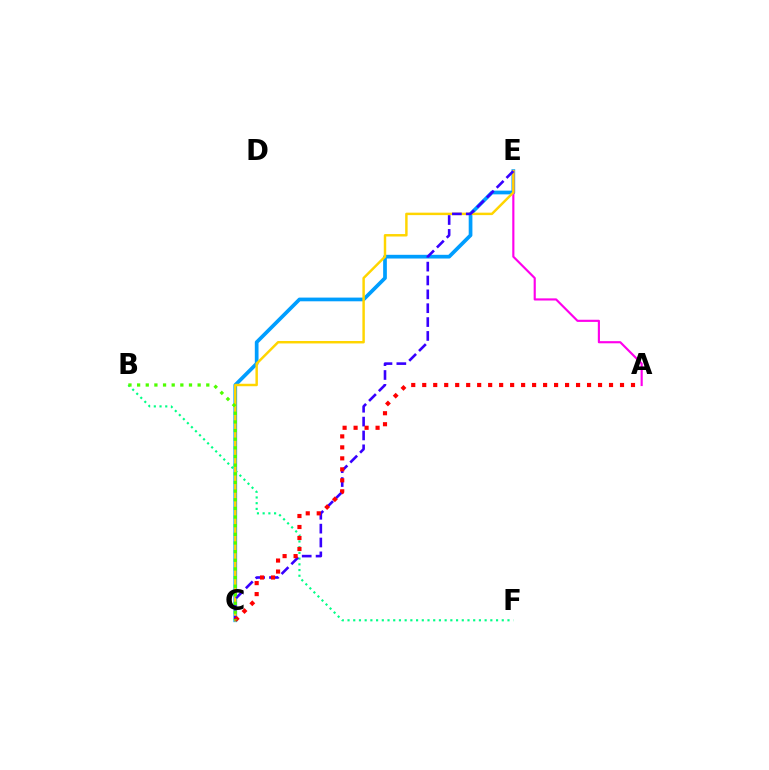{('C', 'E'): [{'color': '#009eff', 'line_style': 'solid', 'thickness': 2.67}, {'color': '#ffd500', 'line_style': 'solid', 'thickness': 1.77}, {'color': '#3700ff', 'line_style': 'dashed', 'thickness': 1.88}], ('B', 'F'): [{'color': '#00ff86', 'line_style': 'dotted', 'thickness': 1.55}], ('A', 'E'): [{'color': '#ff00ed', 'line_style': 'solid', 'thickness': 1.55}], ('A', 'C'): [{'color': '#ff0000', 'line_style': 'dotted', 'thickness': 2.99}], ('B', 'C'): [{'color': '#4fff00', 'line_style': 'dotted', 'thickness': 2.35}]}